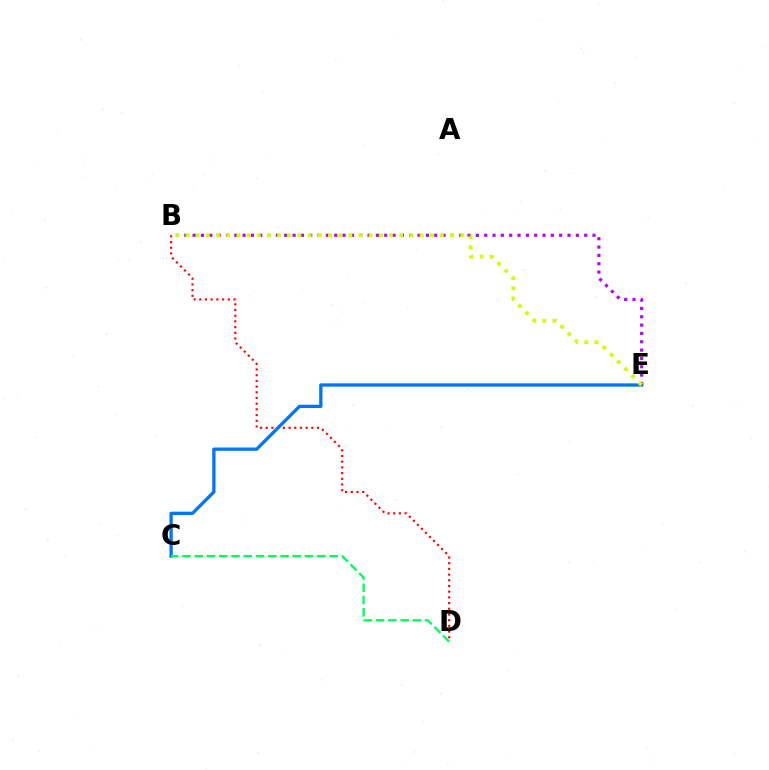{('B', 'D'): [{'color': '#ff0000', 'line_style': 'dotted', 'thickness': 1.55}], ('C', 'E'): [{'color': '#0074ff', 'line_style': 'solid', 'thickness': 2.37}], ('C', 'D'): [{'color': '#00ff5c', 'line_style': 'dashed', 'thickness': 1.67}], ('B', 'E'): [{'color': '#b900ff', 'line_style': 'dotted', 'thickness': 2.26}, {'color': '#d1ff00', 'line_style': 'dotted', 'thickness': 2.76}]}